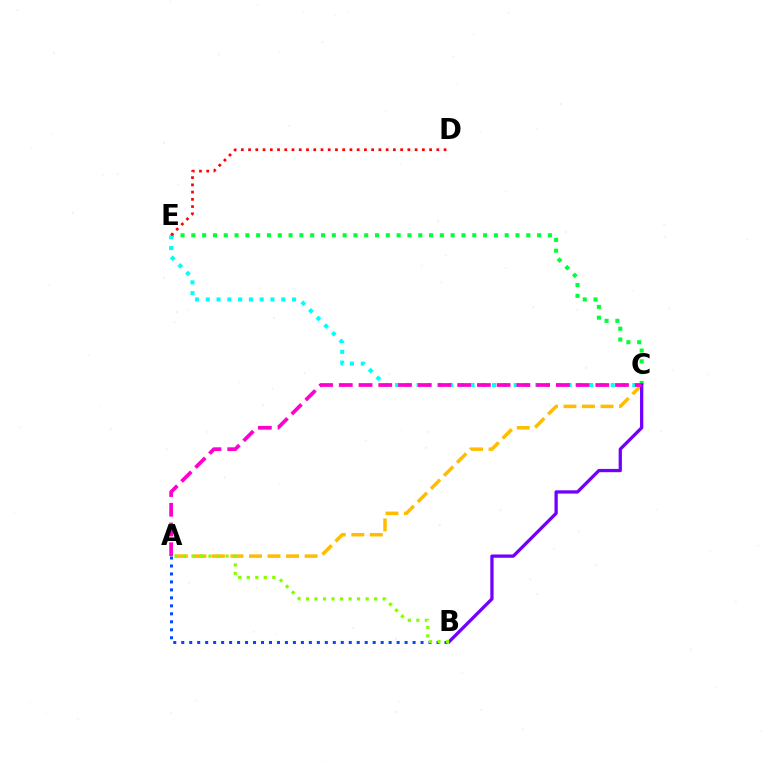{('C', 'E'): [{'color': '#00ff39', 'line_style': 'dotted', 'thickness': 2.94}, {'color': '#00fff6', 'line_style': 'dotted', 'thickness': 2.93}], ('A', 'B'): [{'color': '#004bff', 'line_style': 'dotted', 'thickness': 2.17}, {'color': '#84ff00', 'line_style': 'dotted', 'thickness': 2.31}], ('A', 'C'): [{'color': '#ffbd00', 'line_style': 'dashed', 'thickness': 2.52}, {'color': '#ff00cf', 'line_style': 'dashed', 'thickness': 2.68}], ('B', 'C'): [{'color': '#7200ff', 'line_style': 'solid', 'thickness': 2.35}], ('D', 'E'): [{'color': '#ff0000', 'line_style': 'dotted', 'thickness': 1.97}]}